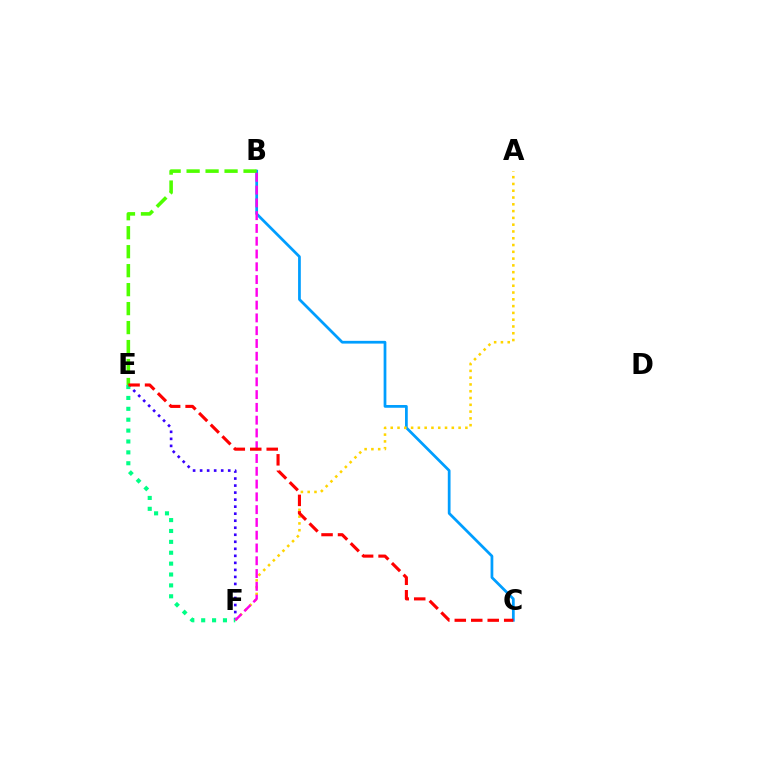{('E', 'F'): [{'color': '#3700ff', 'line_style': 'dotted', 'thickness': 1.91}, {'color': '#00ff86', 'line_style': 'dotted', 'thickness': 2.96}], ('B', 'C'): [{'color': '#009eff', 'line_style': 'solid', 'thickness': 1.98}], ('B', 'E'): [{'color': '#4fff00', 'line_style': 'dashed', 'thickness': 2.58}], ('A', 'F'): [{'color': '#ffd500', 'line_style': 'dotted', 'thickness': 1.84}], ('B', 'F'): [{'color': '#ff00ed', 'line_style': 'dashed', 'thickness': 1.74}], ('C', 'E'): [{'color': '#ff0000', 'line_style': 'dashed', 'thickness': 2.24}]}